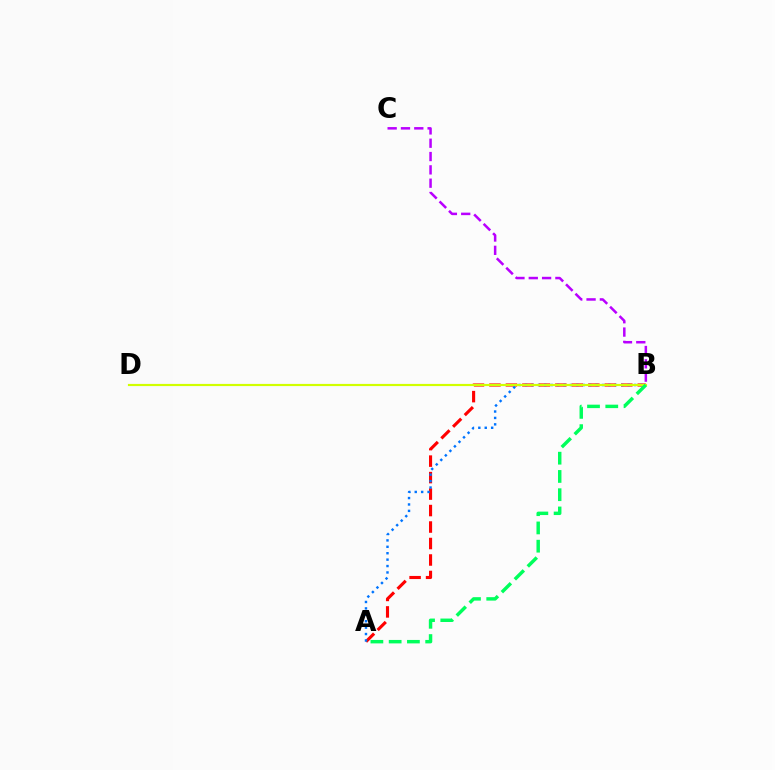{('A', 'B'): [{'color': '#ff0000', 'line_style': 'dashed', 'thickness': 2.24}, {'color': '#0074ff', 'line_style': 'dotted', 'thickness': 1.74}, {'color': '#00ff5c', 'line_style': 'dashed', 'thickness': 2.48}], ('B', 'D'): [{'color': '#d1ff00', 'line_style': 'solid', 'thickness': 1.57}], ('B', 'C'): [{'color': '#b900ff', 'line_style': 'dashed', 'thickness': 1.81}]}